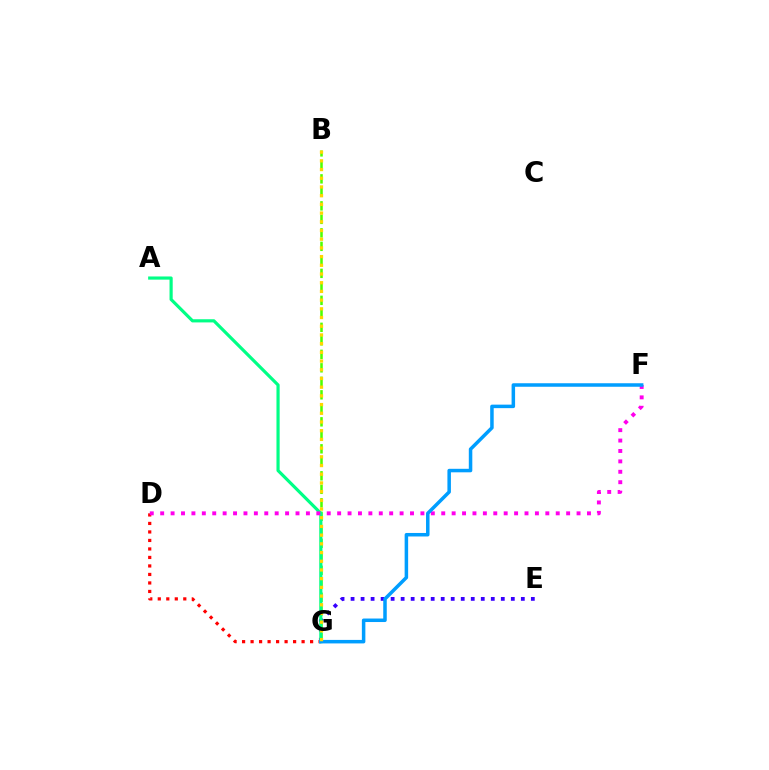{('E', 'G'): [{'color': '#3700ff', 'line_style': 'dotted', 'thickness': 2.72}], ('D', 'G'): [{'color': '#ff0000', 'line_style': 'dotted', 'thickness': 2.31}], ('B', 'G'): [{'color': '#4fff00', 'line_style': 'dashed', 'thickness': 1.83}, {'color': '#ffd500', 'line_style': 'dotted', 'thickness': 2.37}], ('A', 'G'): [{'color': '#00ff86', 'line_style': 'solid', 'thickness': 2.28}], ('D', 'F'): [{'color': '#ff00ed', 'line_style': 'dotted', 'thickness': 2.83}], ('F', 'G'): [{'color': '#009eff', 'line_style': 'solid', 'thickness': 2.52}]}